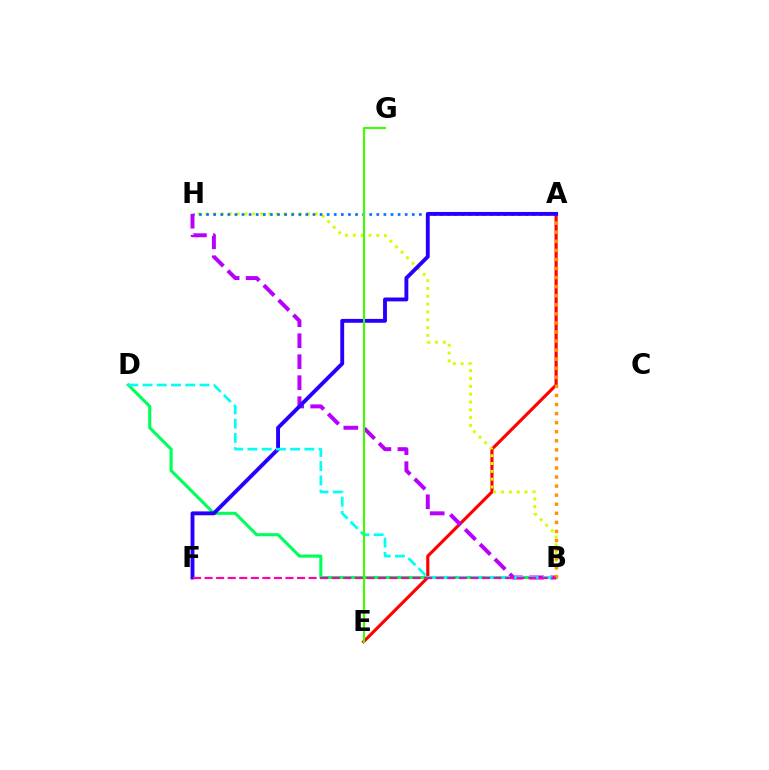{('A', 'E'): [{'color': '#ff0000', 'line_style': 'solid', 'thickness': 2.26}], ('B', 'D'): [{'color': '#00ff5c', 'line_style': 'solid', 'thickness': 2.23}, {'color': '#00fff6', 'line_style': 'dashed', 'thickness': 1.93}], ('B', 'H'): [{'color': '#d1ff00', 'line_style': 'dotted', 'thickness': 2.12}, {'color': '#b900ff', 'line_style': 'dashed', 'thickness': 2.85}], ('A', 'H'): [{'color': '#0074ff', 'line_style': 'dotted', 'thickness': 1.93}], ('A', 'B'): [{'color': '#ff9400', 'line_style': 'dotted', 'thickness': 2.46}], ('A', 'F'): [{'color': '#2500ff', 'line_style': 'solid', 'thickness': 2.79}], ('B', 'F'): [{'color': '#ff00ac', 'line_style': 'dashed', 'thickness': 1.57}], ('E', 'G'): [{'color': '#3dff00', 'line_style': 'solid', 'thickness': 1.5}]}